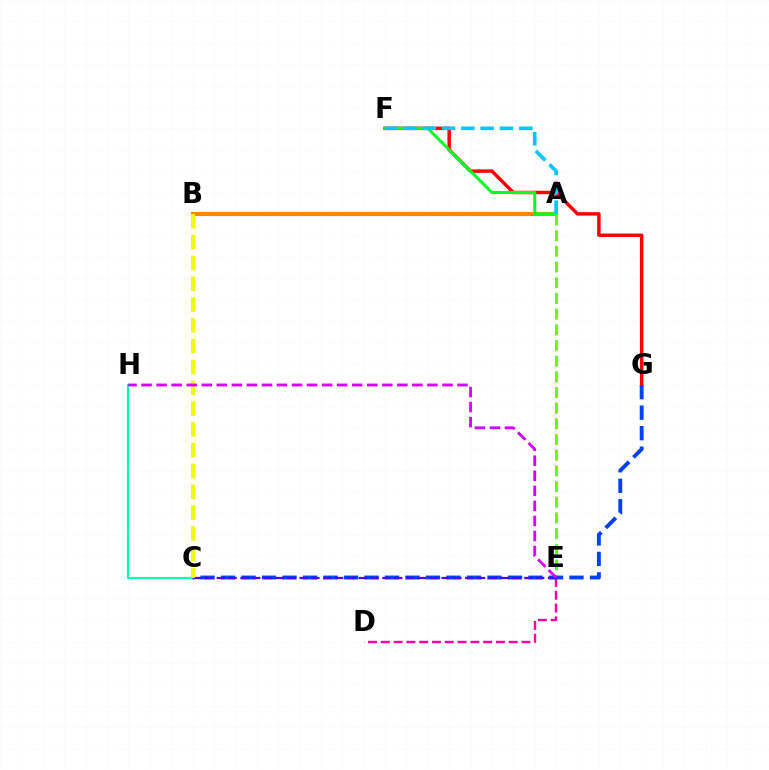{('F', 'G'): [{'color': '#ff0000', 'line_style': 'solid', 'thickness': 2.48}], ('A', 'B'): [{'color': '#ff8800', 'line_style': 'solid', 'thickness': 2.97}], ('A', 'E'): [{'color': '#66ff00', 'line_style': 'dashed', 'thickness': 2.13}], ('C', 'H'): [{'color': '#00ffaf', 'line_style': 'solid', 'thickness': 1.56}], ('D', 'E'): [{'color': '#ff00a0', 'line_style': 'dashed', 'thickness': 1.74}], ('C', 'G'): [{'color': '#003fff', 'line_style': 'dashed', 'thickness': 2.78}], ('A', 'F'): [{'color': '#00ff27', 'line_style': 'solid', 'thickness': 2.18}, {'color': '#00c7ff', 'line_style': 'dashed', 'thickness': 2.62}], ('C', 'E'): [{'color': '#4f00ff', 'line_style': 'dashed', 'thickness': 1.61}], ('B', 'C'): [{'color': '#eeff00', 'line_style': 'dashed', 'thickness': 2.83}], ('E', 'H'): [{'color': '#d600ff', 'line_style': 'dashed', 'thickness': 2.04}]}